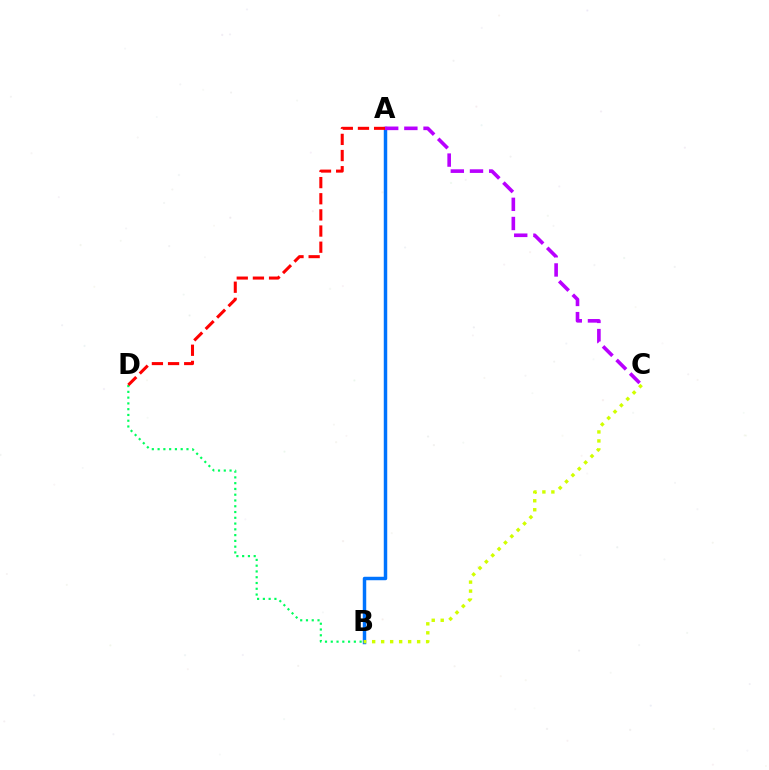{('B', 'D'): [{'color': '#00ff5c', 'line_style': 'dotted', 'thickness': 1.57}], ('A', 'B'): [{'color': '#0074ff', 'line_style': 'solid', 'thickness': 2.49}], ('A', 'C'): [{'color': '#b900ff', 'line_style': 'dashed', 'thickness': 2.6}], ('A', 'D'): [{'color': '#ff0000', 'line_style': 'dashed', 'thickness': 2.19}], ('B', 'C'): [{'color': '#d1ff00', 'line_style': 'dotted', 'thickness': 2.44}]}